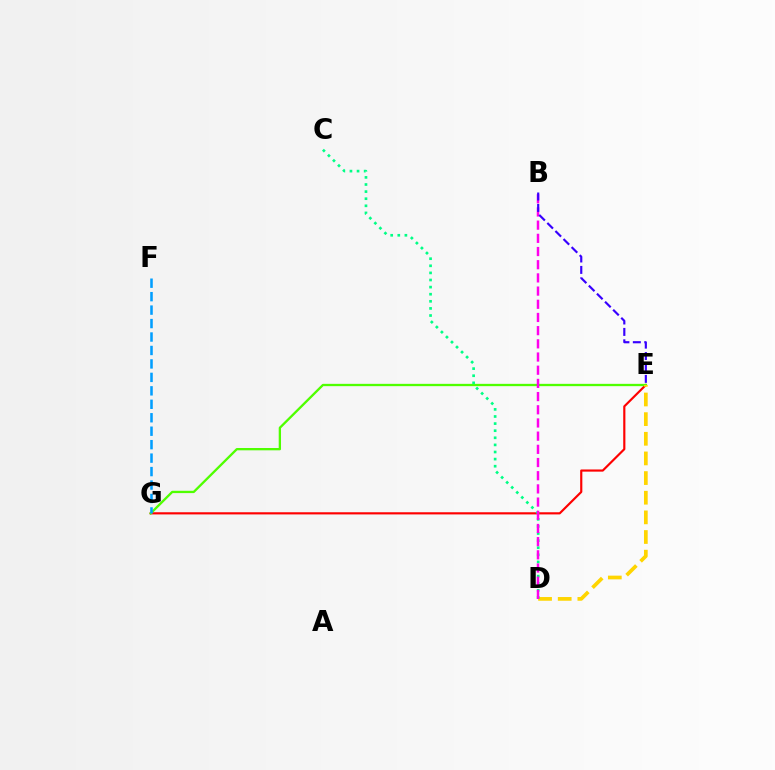{('E', 'G'): [{'color': '#ff0000', 'line_style': 'solid', 'thickness': 1.56}, {'color': '#4fff00', 'line_style': 'solid', 'thickness': 1.66}], ('D', 'E'): [{'color': '#ffd500', 'line_style': 'dashed', 'thickness': 2.67}], ('C', 'D'): [{'color': '#00ff86', 'line_style': 'dotted', 'thickness': 1.93}], ('F', 'G'): [{'color': '#009eff', 'line_style': 'dashed', 'thickness': 1.83}], ('B', 'D'): [{'color': '#ff00ed', 'line_style': 'dashed', 'thickness': 1.79}], ('B', 'E'): [{'color': '#3700ff', 'line_style': 'dashed', 'thickness': 1.55}]}